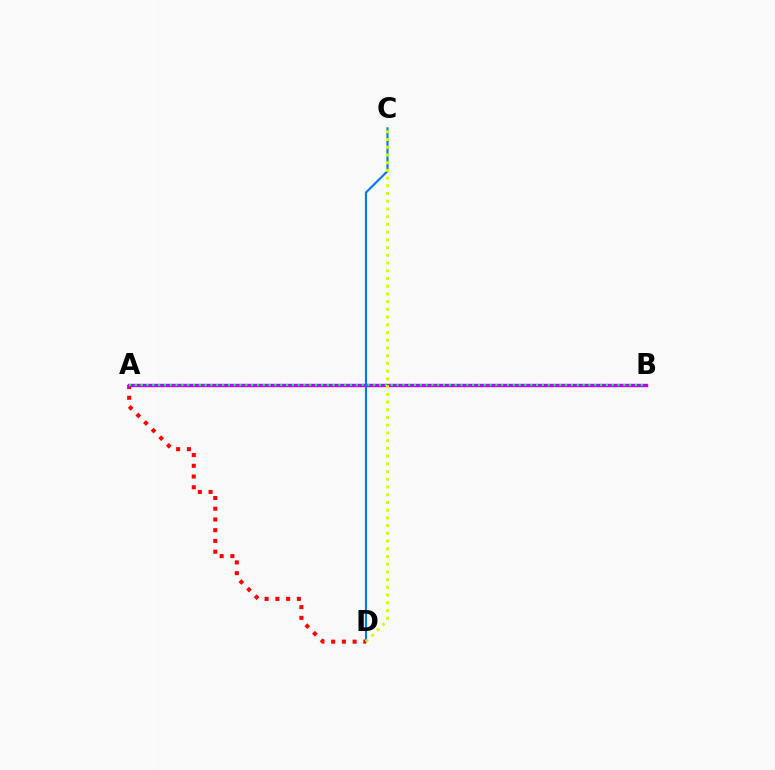{('A', 'D'): [{'color': '#ff0000', 'line_style': 'dotted', 'thickness': 2.92}], ('A', 'B'): [{'color': '#b900ff', 'line_style': 'solid', 'thickness': 2.44}, {'color': '#00ff5c', 'line_style': 'dotted', 'thickness': 1.58}], ('C', 'D'): [{'color': '#0074ff', 'line_style': 'solid', 'thickness': 1.52}, {'color': '#d1ff00', 'line_style': 'dotted', 'thickness': 2.1}]}